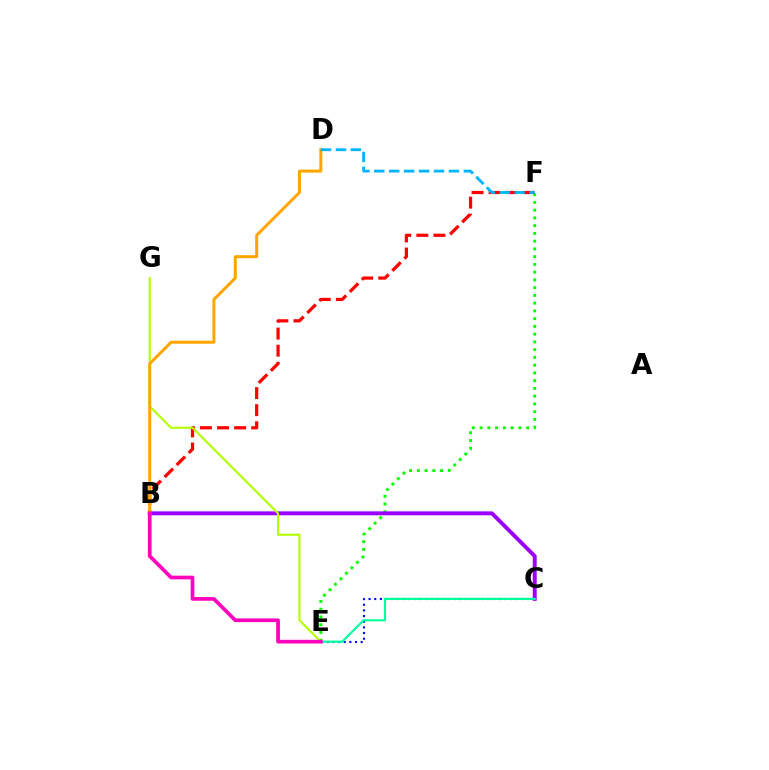{('C', 'E'): [{'color': '#0010ff', 'line_style': 'dotted', 'thickness': 1.54}, {'color': '#00ff9d', 'line_style': 'solid', 'thickness': 1.56}], ('E', 'F'): [{'color': '#08ff00', 'line_style': 'dotted', 'thickness': 2.11}], ('B', 'F'): [{'color': '#ff0000', 'line_style': 'dashed', 'thickness': 2.32}], ('B', 'C'): [{'color': '#9b00ff', 'line_style': 'solid', 'thickness': 2.82}], ('E', 'G'): [{'color': '#b3ff00', 'line_style': 'solid', 'thickness': 1.52}], ('B', 'D'): [{'color': '#ffa500', 'line_style': 'solid', 'thickness': 2.16}], ('B', 'E'): [{'color': '#ff00bd', 'line_style': 'solid', 'thickness': 2.66}], ('D', 'F'): [{'color': '#00b5ff', 'line_style': 'dashed', 'thickness': 2.03}]}